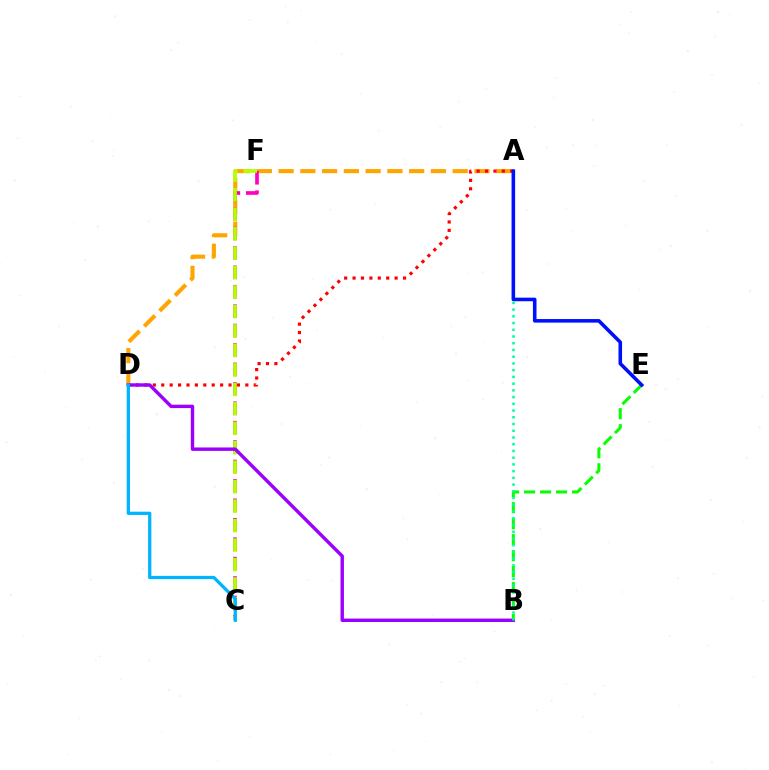{('A', 'D'): [{'color': '#ffa500', 'line_style': 'dashed', 'thickness': 2.96}, {'color': '#ff0000', 'line_style': 'dotted', 'thickness': 2.28}], ('C', 'F'): [{'color': '#ff00bd', 'line_style': 'dashed', 'thickness': 2.64}, {'color': '#b3ff00', 'line_style': 'dashed', 'thickness': 2.64}], ('B', 'E'): [{'color': '#08ff00', 'line_style': 'dashed', 'thickness': 2.17}], ('B', 'D'): [{'color': '#9b00ff', 'line_style': 'solid', 'thickness': 2.46}], ('A', 'B'): [{'color': '#00ff9d', 'line_style': 'dotted', 'thickness': 1.83}], ('C', 'D'): [{'color': '#00b5ff', 'line_style': 'solid', 'thickness': 2.36}], ('A', 'E'): [{'color': '#0010ff', 'line_style': 'solid', 'thickness': 2.57}]}